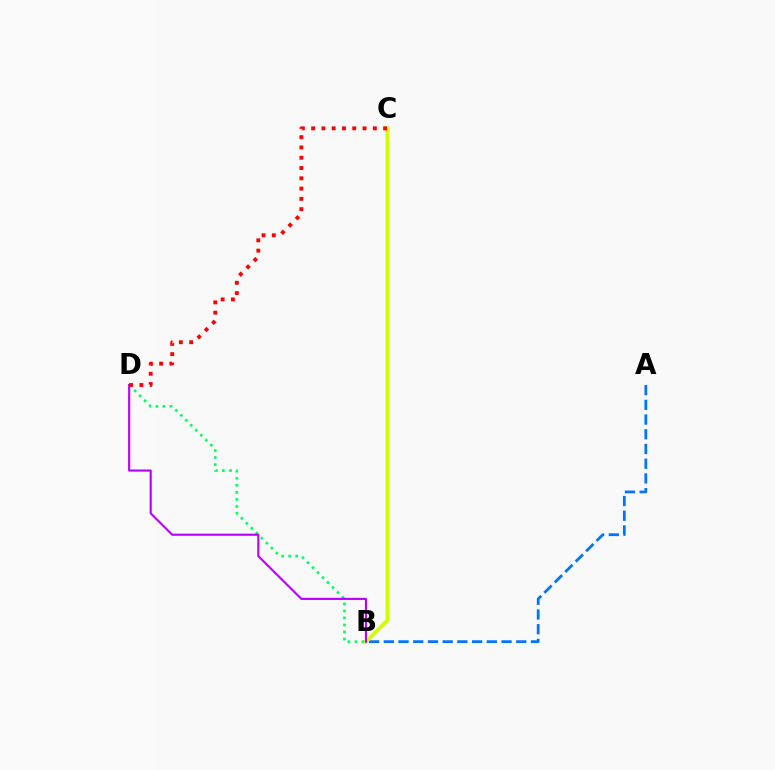{('A', 'B'): [{'color': '#0074ff', 'line_style': 'dashed', 'thickness': 2.0}], ('B', 'D'): [{'color': '#00ff5c', 'line_style': 'dotted', 'thickness': 1.91}, {'color': '#b900ff', 'line_style': 'solid', 'thickness': 1.54}], ('B', 'C'): [{'color': '#d1ff00', 'line_style': 'solid', 'thickness': 2.79}], ('C', 'D'): [{'color': '#ff0000', 'line_style': 'dotted', 'thickness': 2.79}]}